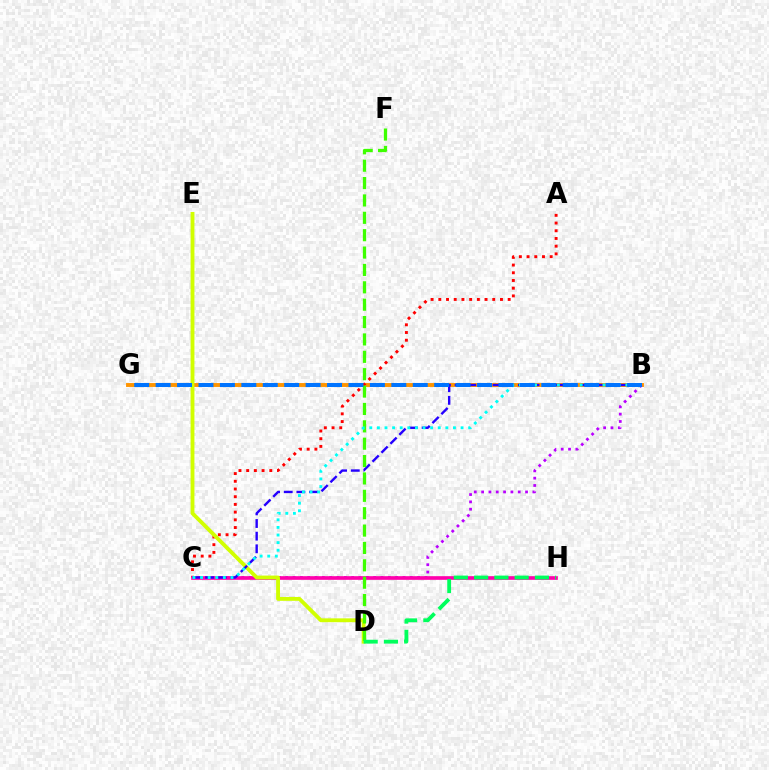{('B', 'G'): [{'color': '#ff9400', 'line_style': 'solid', 'thickness': 2.8}, {'color': '#0074ff', 'line_style': 'dashed', 'thickness': 2.91}], ('A', 'C'): [{'color': '#ff0000', 'line_style': 'dotted', 'thickness': 2.09}], ('B', 'C'): [{'color': '#b900ff', 'line_style': 'dotted', 'thickness': 1.99}, {'color': '#2500ff', 'line_style': 'dashed', 'thickness': 1.72}, {'color': '#00fff6', 'line_style': 'dotted', 'thickness': 2.07}], ('C', 'H'): [{'color': '#ff00ac', 'line_style': 'solid', 'thickness': 2.63}], ('D', 'E'): [{'color': '#d1ff00', 'line_style': 'solid', 'thickness': 2.77}], ('D', 'F'): [{'color': '#3dff00', 'line_style': 'dashed', 'thickness': 2.36}], ('D', 'H'): [{'color': '#00ff5c', 'line_style': 'dashed', 'thickness': 2.75}]}